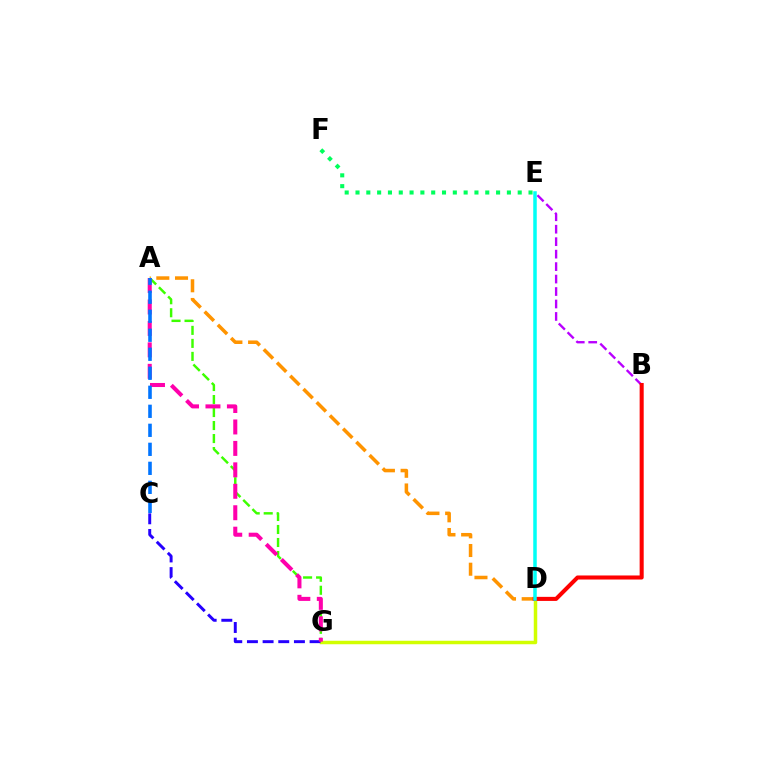{('A', 'G'): [{'color': '#3dff00', 'line_style': 'dashed', 'thickness': 1.77}, {'color': '#ff00ac', 'line_style': 'dashed', 'thickness': 2.91}], ('D', 'G'): [{'color': '#d1ff00', 'line_style': 'solid', 'thickness': 2.51}], ('B', 'E'): [{'color': '#b900ff', 'line_style': 'dashed', 'thickness': 1.69}], ('C', 'G'): [{'color': '#2500ff', 'line_style': 'dashed', 'thickness': 2.13}], ('A', 'D'): [{'color': '#ff9400', 'line_style': 'dashed', 'thickness': 2.54}], ('B', 'D'): [{'color': '#ff0000', 'line_style': 'solid', 'thickness': 2.92}], ('D', 'E'): [{'color': '#00fff6', 'line_style': 'solid', 'thickness': 2.52}], ('E', 'F'): [{'color': '#00ff5c', 'line_style': 'dotted', 'thickness': 2.94}], ('A', 'C'): [{'color': '#0074ff', 'line_style': 'dashed', 'thickness': 2.58}]}